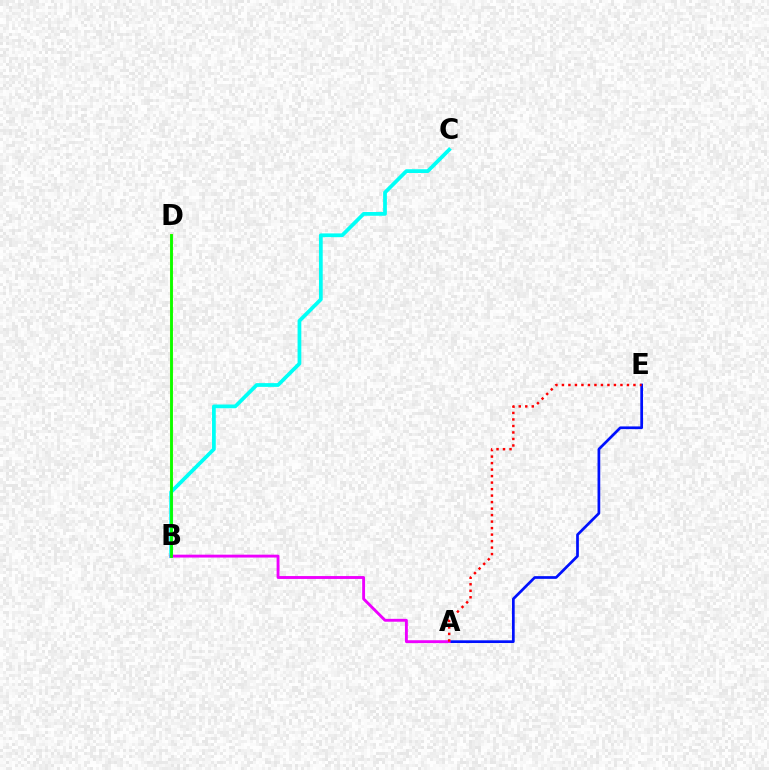{('A', 'E'): [{'color': '#0010ff', 'line_style': 'solid', 'thickness': 1.95}, {'color': '#ff0000', 'line_style': 'dotted', 'thickness': 1.77}], ('B', 'D'): [{'color': '#fcf500', 'line_style': 'solid', 'thickness': 2.19}, {'color': '#08ff00', 'line_style': 'solid', 'thickness': 2.02}], ('B', 'C'): [{'color': '#00fff6', 'line_style': 'solid', 'thickness': 2.7}], ('A', 'B'): [{'color': '#ee00ff', 'line_style': 'solid', 'thickness': 2.07}]}